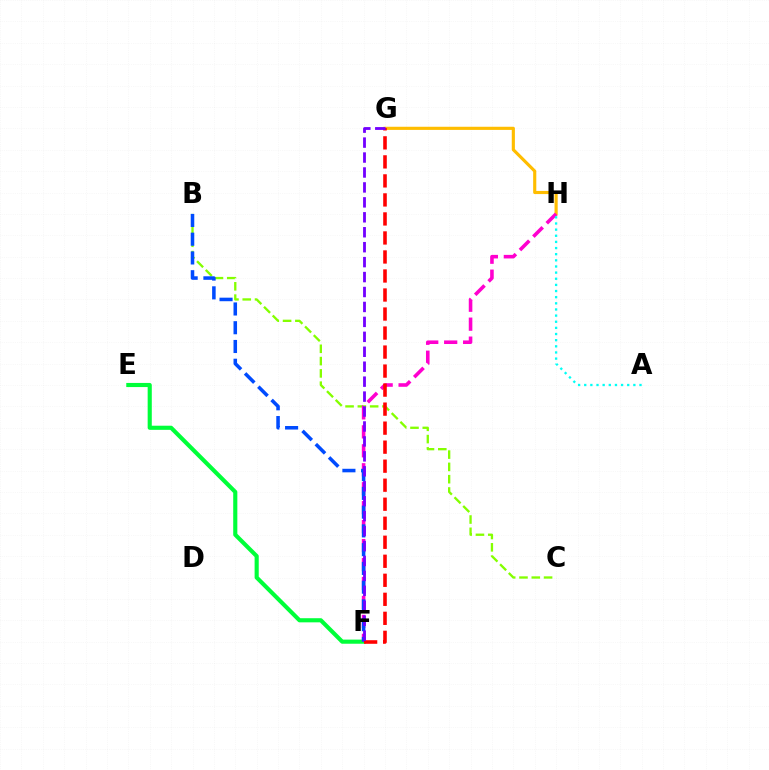{('E', 'F'): [{'color': '#00ff39', 'line_style': 'solid', 'thickness': 2.97}], ('G', 'H'): [{'color': '#ffbd00', 'line_style': 'solid', 'thickness': 2.26}], ('B', 'C'): [{'color': '#84ff00', 'line_style': 'dashed', 'thickness': 1.67}], ('F', 'H'): [{'color': '#ff00cf', 'line_style': 'dashed', 'thickness': 2.58}], ('B', 'F'): [{'color': '#004bff', 'line_style': 'dashed', 'thickness': 2.55}], ('F', 'G'): [{'color': '#ff0000', 'line_style': 'dashed', 'thickness': 2.58}, {'color': '#7200ff', 'line_style': 'dashed', 'thickness': 2.03}], ('A', 'H'): [{'color': '#00fff6', 'line_style': 'dotted', 'thickness': 1.67}]}